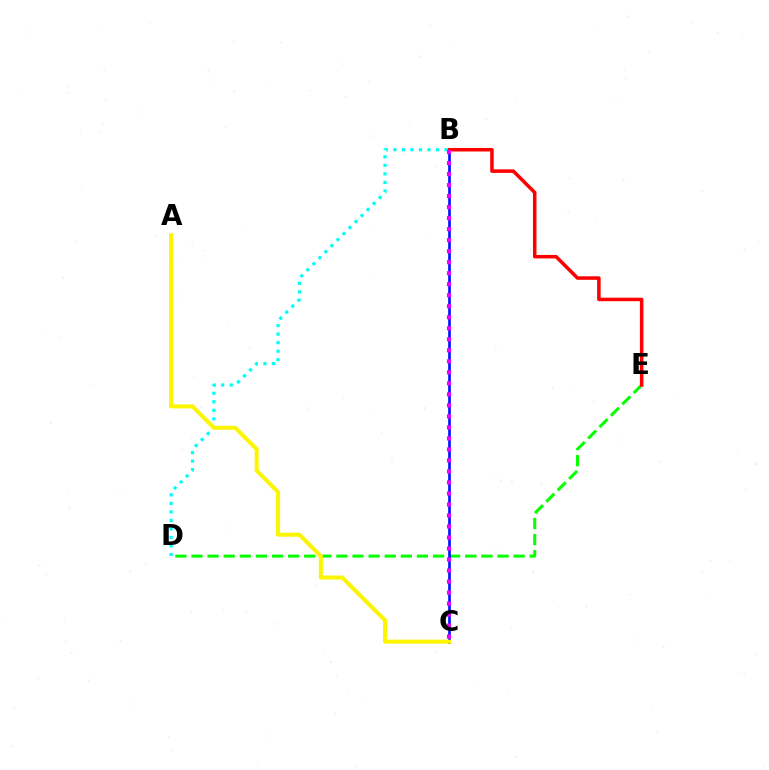{('D', 'E'): [{'color': '#08ff00', 'line_style': 'dashed', 'thickness': 2.19}], ('B', 'C'): [{'color': '#0010ff', 'line_style': 'solid', 'thickness': 1.9}, {'color': '#ee00ff', 'line_style': 'dotted', 'thickness': 2.99}], ('B', 'E'): [{'color': '#ff0000', 'line_style': 'solid', 'thickness': 2.53}], ('B', 'D'): [{'color': '#00fff6', 'line_style': 'dotted', 'thickness': 2.32}], ('A', 'C'): [{'color': '#fcf500', 'line_style': 'solid', 'thickness': 2.9}]}